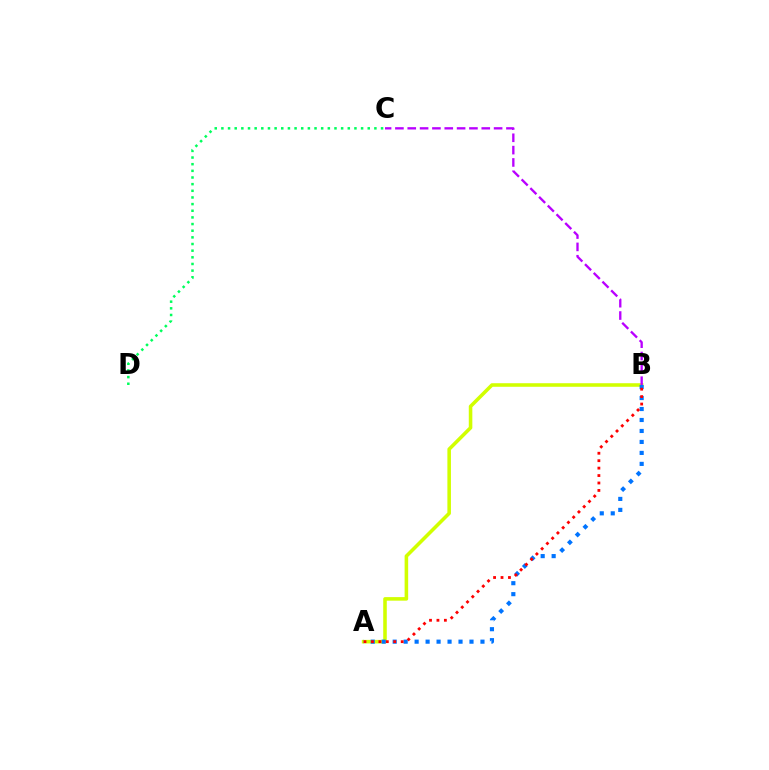{('A', 'B'): [{'color': '#d1ff00', 'line_style': 'solid', 'thickness': 2.56}, {'color': '#0074ff', 'line_style': 'dotted', 'thickness': 2.98}, {'color': '#ff0000', 'line_style': 'dotted', 'thickness': 2.02}], ('B', 'C'): [{'color': '#b900ff', 'line_style': 'dashed', 'thickness': 1.68}], ('C', 'D'): [{'color': '#00ff5c', 'line_style': 'dotted', 'thickness': 1.81}]}